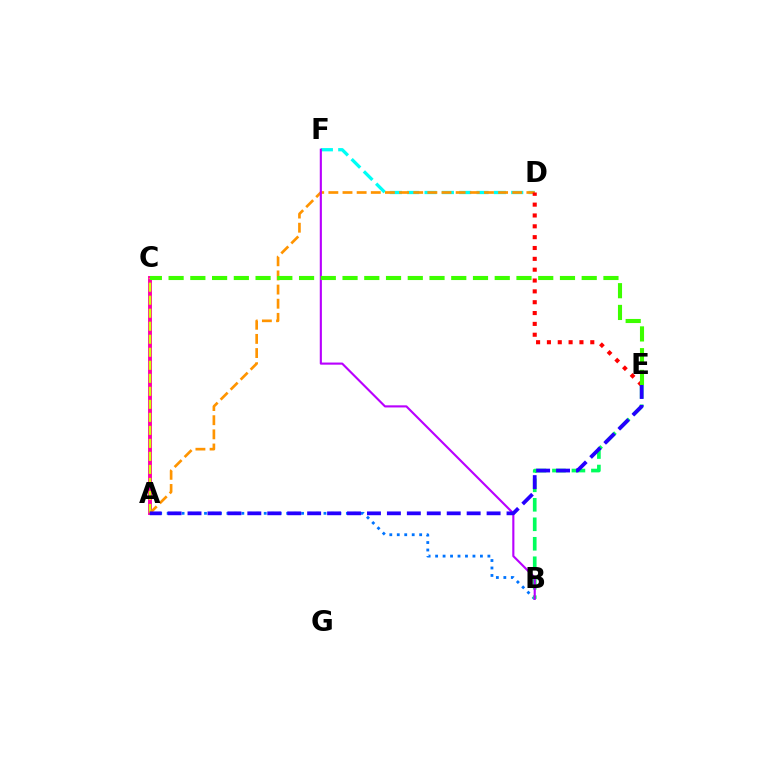{('A', 'B'): [{'color': '#0074ff', 'line_style': 'dotted', 'thickness': 2.03}], ('B', 'E'): [{'color': '#00ff5c', 'line_style': 'dashed', 'thickness': 2.65}], ('D', 'F'): [{'color': '#00fff6', 'line_style': 'dashed', 'thickness': 2.36}], ('A', 'C'): [{'color': '#ff00ac', 'line_style': 'solid', 'thickness': 2.82}, {'color': '#d1ff00', 'line_style': 'dashed', 'thickness': 1.77}], ('A', 'D'): [{'color': '#ff9400', 'line_style': 'dashed', 'thickness': 1.92}], ('D', 'E'): [{'color': '#ff0000', 'line_style': 'dotted', 'thickness': 2.95}], ('B', 'F'): [{'color': '#b900ff', 'line_style': 'solid', 'thickness': 1.53}], ('A', 'E'): [{'color': '#2500ff', 'line_style': 'dashed', 'thickness': 2.71}], ('C', 'E'): [{'color': '#3dff00', 'line_style': 'dashed', 'thickness': 2.95}]}